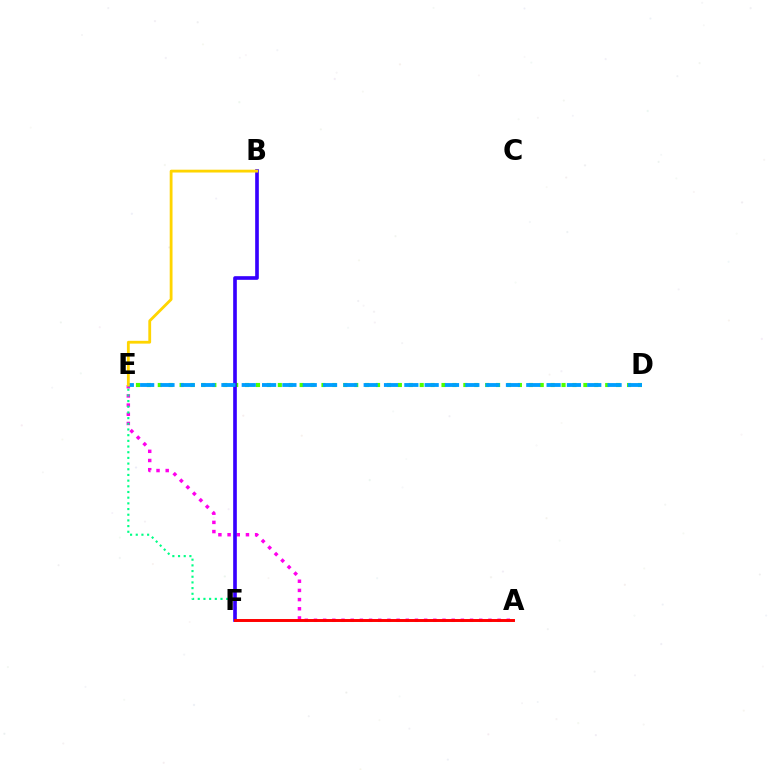{('A', 'E'): [{'color': '#ff00ed', 'line_style': 'dotted', 'thickness': 2.49}], ('D', 'E'): [{'color': '#4fff00', 'line_style': 'dotted', 'thickness': 2.96}, {'color': '#009eff', 'line_style': 'dashed', 'thickness': 2.76}], ('E', 'F'): [{'color': '#00ff86', 'line_style': 'dotted', 'thickness': 1.54}], ('B', 'F'): [{'color': '#3700ff', 'line_style': 'solid', 'thickness': 2.63}], ('B', 'E'): [{'color': '#ffd500', 'line_style': 'solid', 'thickness': 2.03}], ('A', 'F'): [{'color': '#ff0000', 'line_style': 'solid', 'thickness': 2.12}]}